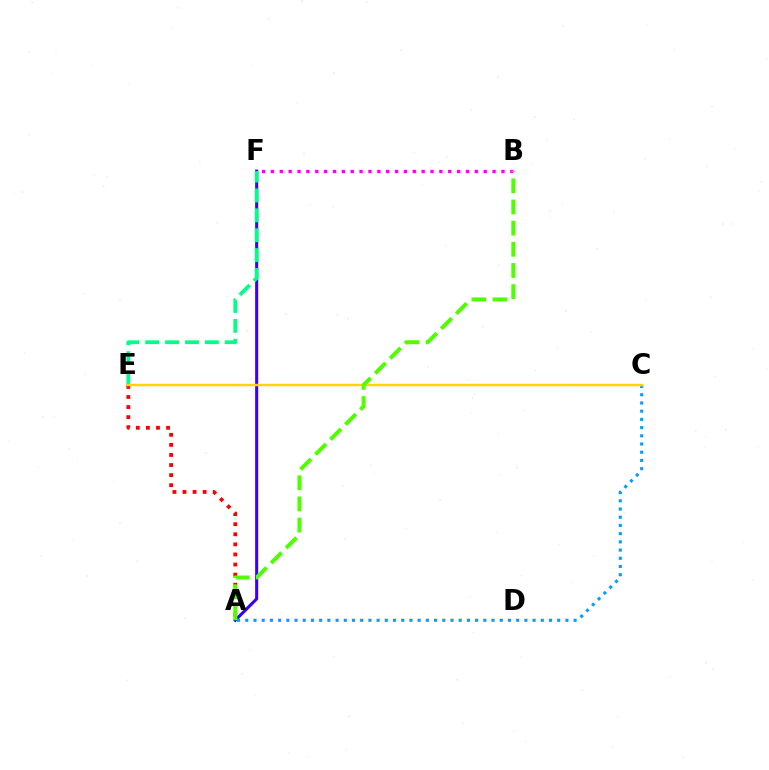{('A', 'F'): [{'color': '#3700ff', 'line_style': 'solid', 'thickness': 2.2}], ('A', 'E'): [{'color': '#ff0000', 'line_style': 'dotted', 'thickness': 2.74}], ('A', 'C'): [{'color': '#009eff', 'line_style': 'dotted', 'thickness': 2.23}], ('B', 'F'): [{'color': '#ff00ed', 'line_style': 'dotted', 'thickness': 2.41}], ('E', 'F'): [{'color': '#00ff86', 'line_style': 'dashed', 'thickness': 2.7}], ('C', 'E'): [{'color': '#ffd500', 'line_style': 'solid', 'thickness': 1.75}], ('A', 'B'): [{'color': '#4fff00', 'line_style': 'dashed', 'thickness': 2.87}]}